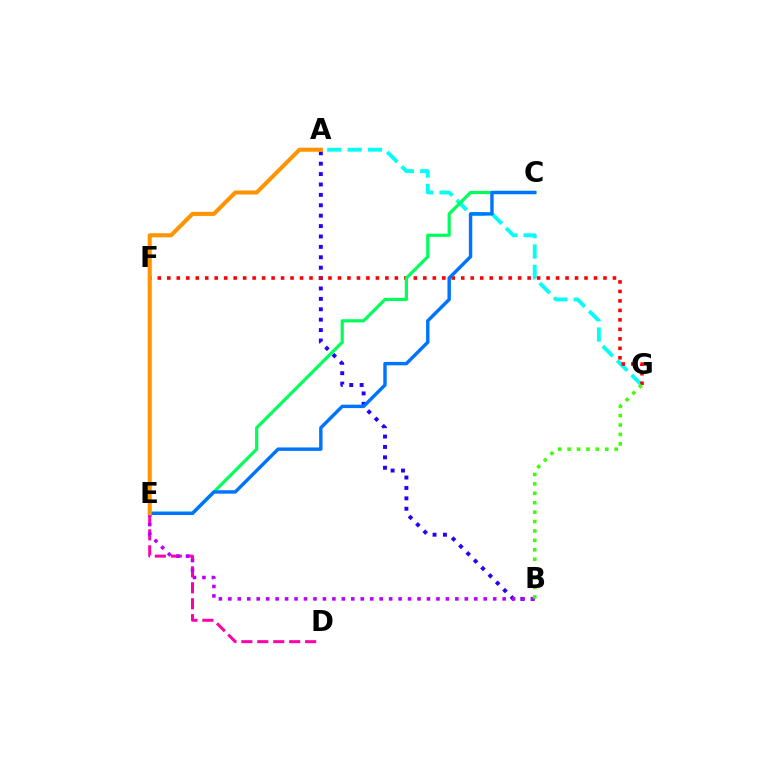{('A', 'G'): [{'color': '#00fff6', 'line_style': 'dashed', 'thickness': 2.77}], ('A', 'B'): [{'color': '#2500ff', 'line_style': 'dotted', 'thickness': 2.83}], ('E', 'F'): [{'color': '#d1ff00', 'line_style': 'solid', 'thickness': 1.63}], ('F', 'G'): [{'color': '#ff0000', 'line_style': 'dotted', 'thickness': 2.58}], ('C', 'E'): [{'color': '#00ff5c', 'line_style': 'solid', 'thickness': 2.3}, {'color': '#0074ff', 'line_style': 'solid', 'thickness': 2.46}], ('D', 'E'): [{'color': '#ff00ac', 'line_style': 'dashed', 'thickness': 2.17}], ('B', 'E'): [{'color': '#b900ff', 'line_style': 'dotted', 'thickness': 2.57}], ('B', 'G'): [{'color': '#3dff00', 'line_style': 'dotted', 'thickness': 2.56}], ('A', 'E'): [{'color': '#ff9400', 'line_style': 'solid', 'thickness': 2.92}]}